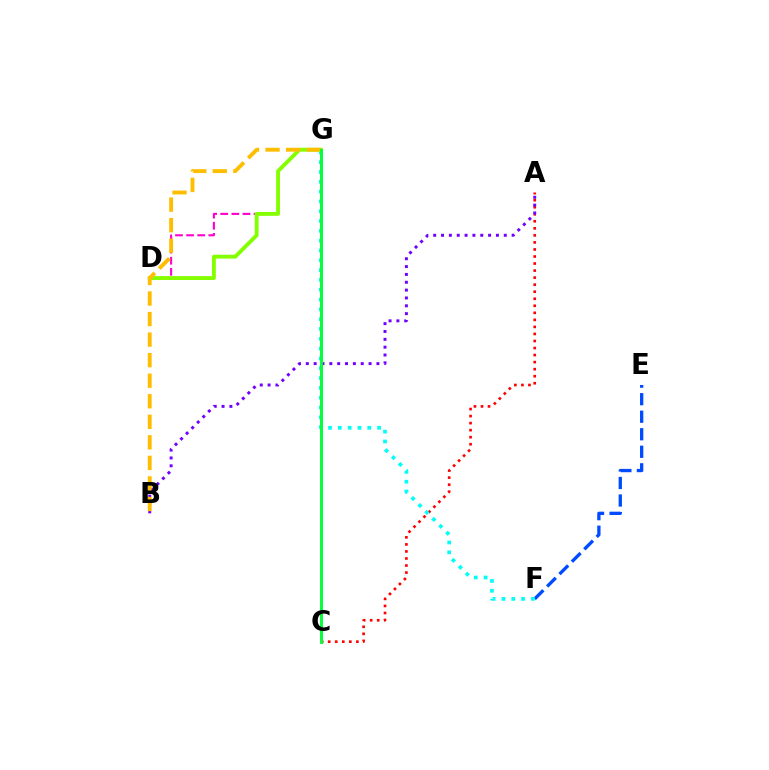{('A', 'C'): [{'color': '#ff0000', 'line_style': 'dotted', 'thickness': 1.91}], ('D', 'G'): [{'color': '#ff00cf', 'line_style': 'dashed', 'thickness': 1.51}, {'color': '#84ff00', 'line_style': 'solid', 'thickness': 2.79}], ('E', 'F'): [{'color': '#004bff', 'line_style': 'dashed', 'thickness': 2.38}], ('F', 'G'): [{'color': '#00fff6', 'line_style': 'dotted', 'thickness': 2.67}], ('A', 'B'): [{'color': '#7200ff', 'line_style': 'dotted', 'thickness': 2.13}], ('B', 'G'): [{'color': '#ffbd00', 'line_style': 'dashed', 'thickness': 2.79}], ('C', 'G'): [{'color': '#00ff39', 'line_style': 'solid', 'thickness': 2.11}]}